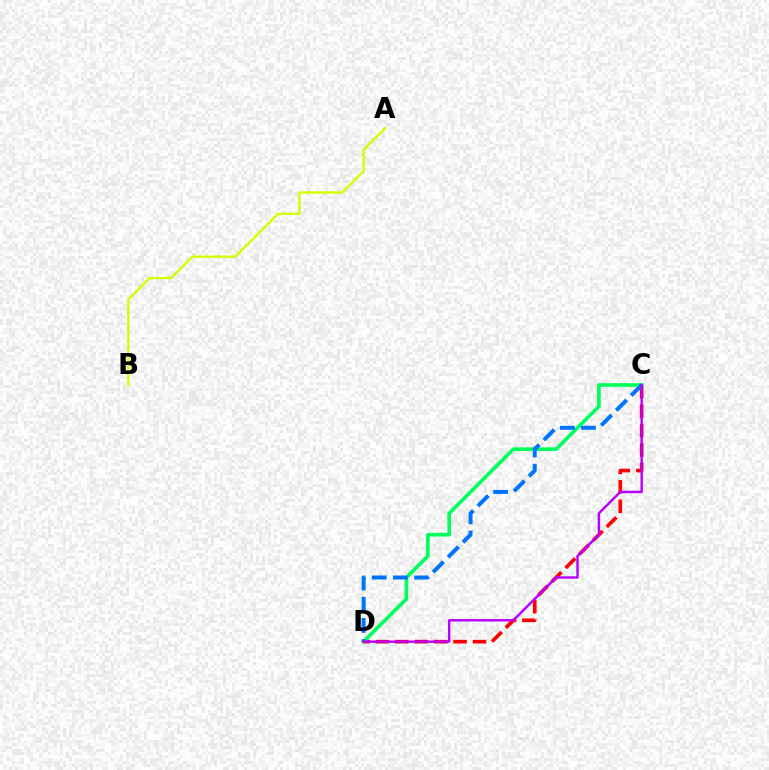{('C', 'D'): [{'color': '#ff0000', 'line_style': 'dashed', 'thickness': 2.64}, {'color': '#00ff5c', 'line_style': 'solid', 'thickness': 2.63}, {'color': '#0074ff', 'line_style': 'dashed', 'thickness': 2.88}, {'color': '#b900ff', 'line_style': 'solid', 'thickness': 1.74}], ('A', 'B'): [{'color': '#d1ff00', 'line_style': 'solid', 'thickness': 1.68}]}